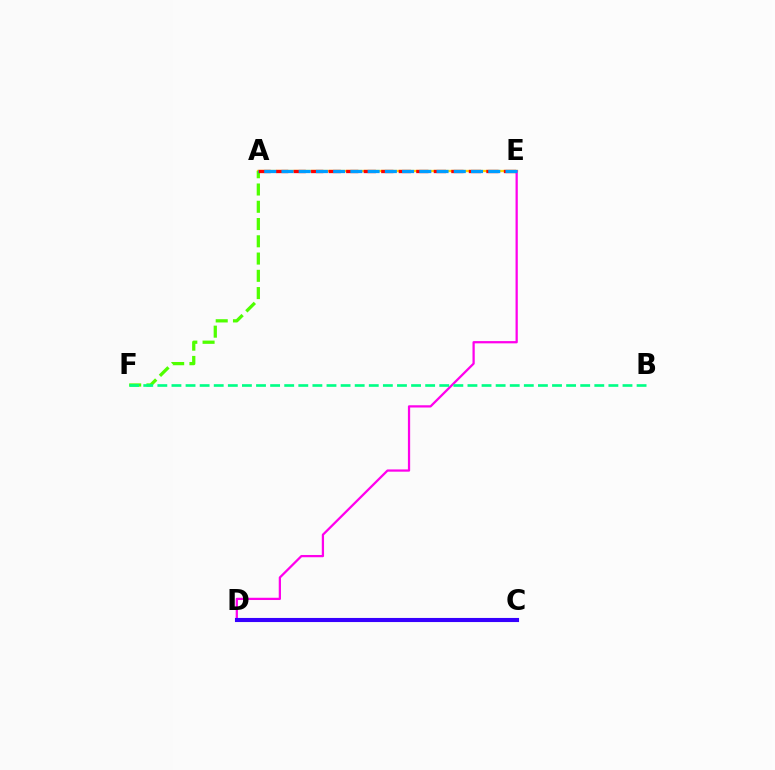{('A', 'E'): [{'color': '#ffd500', 'line_style': 'solid', 'thickness': 1.66}, {'color': '#ff0000', 'line_style': 'dashed', 'thickness': 2.38}, {'color': '#009eff', 'line_style': 'dashed', 'thickness': 2.34}], ('A', 'F'): [{'color': '#4fff00', 'line_style': 'dashed', 'thickness': 2.35}], ('D', 'E'): [{'color': '#ff00ed', 'line_style': 'solid', 'thickness': 1.62}], ('B', 'F'): [{'color': '#00ff86', 'line_style': 'dashed', 'thickness': 1.91}], ('C', 'D'): [{'color': '#3700ff', 'line_style': 'solid', 'thickness': 2.95}]}